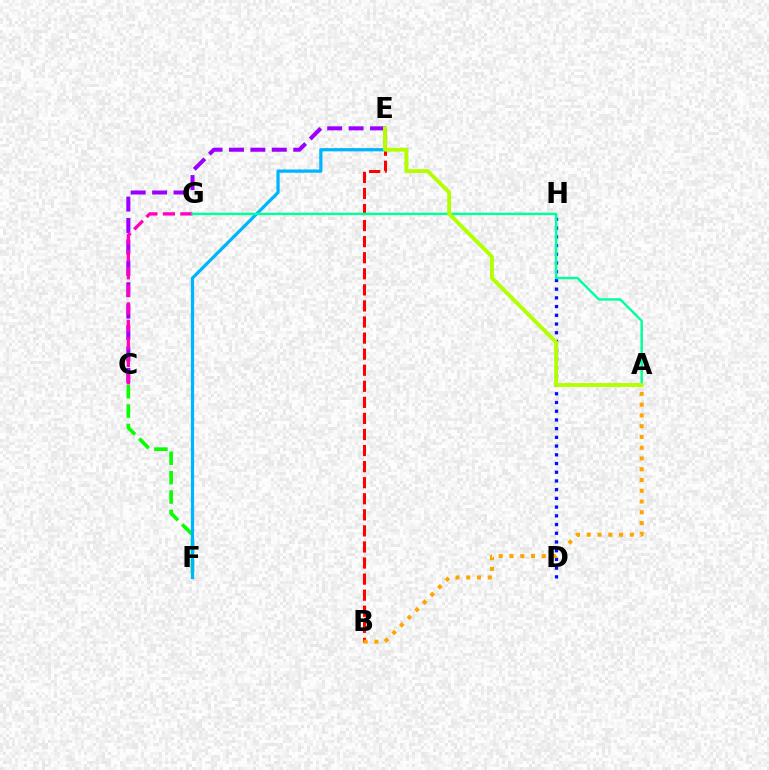{('C', 'E'): [{'color': '#9b00ff', 'line_style': 'dashed', 'thickness': 2.91}], ('C', 'F'): [{'color': '#08ff00', 'line_style': 'dashed', 'thickness': 2.63}], ('D', 'H'): [{'color': '#0010ff', 'line_style': 'dotted', 'thickness': 2.37}], ('E', 'F'): [{'color': '#00b5ff', 'line_style': 'solid', 'thickness': 2.34}], ('B', 'E'): [{'color': '#ff0000', 'line_style': 'dashed', 'thickness': 2.18}], ('C', 'G'): [{'color': '#ff00bd', 'line_style': 'dashed', 'thickness': 2.38}], ('A', 'B'): [{'color': '#ffa500', 'line_style': 'dotted', 'thickness': 2.93}], ('A', 'G'): [{'color': '#00ff9d', 'line_style': 'solid', 'thickness': 1.75}], ('A', 'E'): [{'color': '#b3ff00', 'line_style': 'solid', 'thickness': 2.79}]}